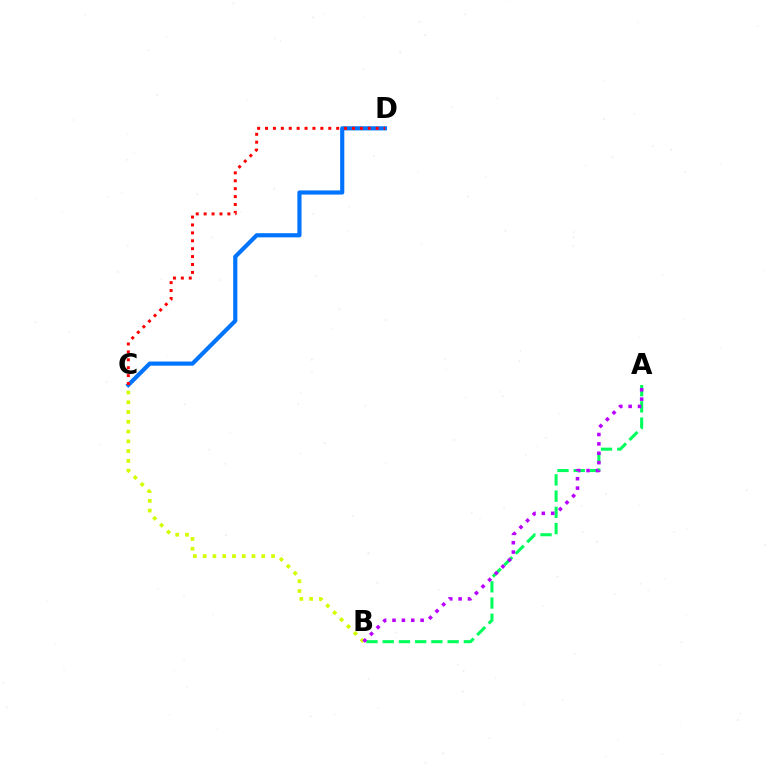{('A', 'B'): [{'color': '#00ff5c', 'line_style': 'dashed', 'thickness': 2.2}, {'color': '#b900ff', 'line_style': 'dotted', 'thickness': 2.55}], ('C', 'D'): [{'color': '#0074ff', 'line_style': 'solid', 'thickness': 2.99}, {'color': '#ff0000', 'line_style': 'dotted', 'thickness': 2.15}], ('B', 'C'): [{'color': '#d1ff00', 'line_style': 'dotted', 'thickness': 2.65}]}